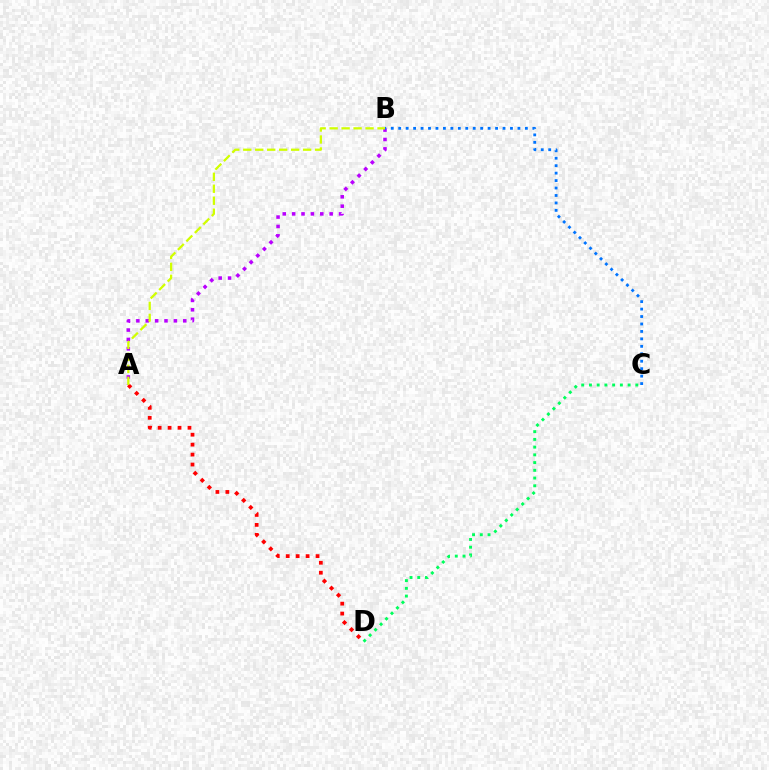{('C', 'D'): [{'color': '#00ff5c', 'line_style': 'dotted', 'thickness': 2.1}], ('A', 'D'): [{'color': '#ff0000', 'line_style': 'dotted', 'thickness': 2.7}], ('A', 'B'): [{'color': '#b900ff', 'line_style': 'dotted', 'thickness': 2.55}, {'color': '#d1ff00', 'line_style': 'dashed', 'thickness': 1.63}], ('B', 'C'): [{'color': '#0074ff', 'line_style': 'dotted', 'thickness': 2.02}]}